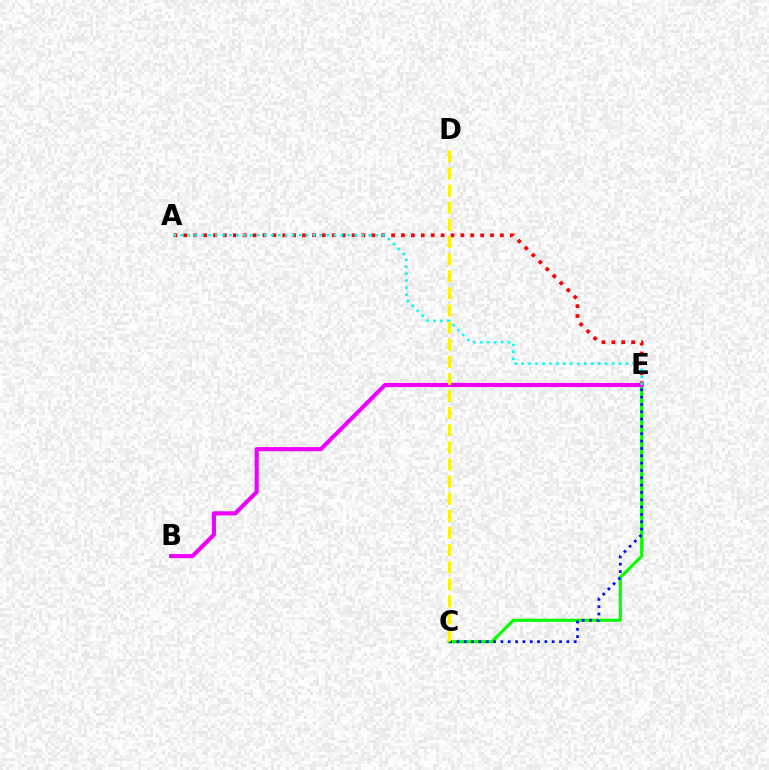{('C', 'E'): [{'color': '#08ff00', 'line_style': 'solid', 'thickness': 2.28}, {'color': '#0010ff', 'line_style': 'dotted', 'thickness': 1.99}], ('B', 'E'): [{'color': '#ee00ff', 'line_style': 'solid', 'thickness': 2.97}], ('A', 'E'): [{'color': '#ff0000', 'line_style': 'dotted', 'thickness': 2.69}, {'color': '#00fff6', 'line_style': 'dotted', 'thickness': 1.89}], ('C', 'D'): [{'color': '#fcf500', 'line_style': 'dashed', 'thickness': 2.32}]}